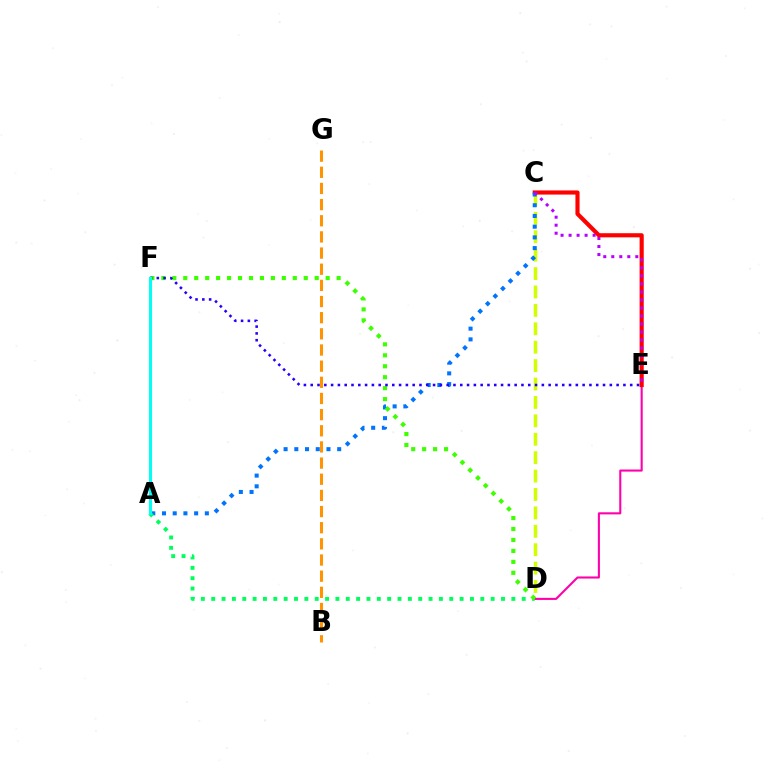{('B', 'G'): [{'color': '#ff9400', 'line_style': 'dashed', 'thickness': 2.19}], ('C', 'D'): [{'color': '#d1ff00', 'line_style': 'dashed', 'thickness': 2.5}], ('D', 'E'): [{'color': '#ff00ac', 'line_style': 'solid', 'thickness': 1.5}], ('C', 'E'): [{'color': '#ff0000', 'line_style': 'solid', 'thickness': 2.98}, {'color': '#b900ff', 'line_style': 'dotted', 'thickness': 2.18}], ('A', 'C'): [{'color': '#0074ff', 'line_style': 'dotted', 'thickness': 2.91}], ('A', 'D'): [{'color': '#00ff5c', 'line_style': 'dotted', 'thickness': 2.81}], ('D', 'F'): [{'color': '#3dff00', 'line_style': 'dotted', 'thickness': 2.98}], ('E', 'F'): [{'color': '#2500ff', 'line_style': 'dotted', 'thickness': 1.85}], ('A', 'F'): [{'color': '#00fff6', 'line_style': 'solid', 'thickness': 2.18}]}